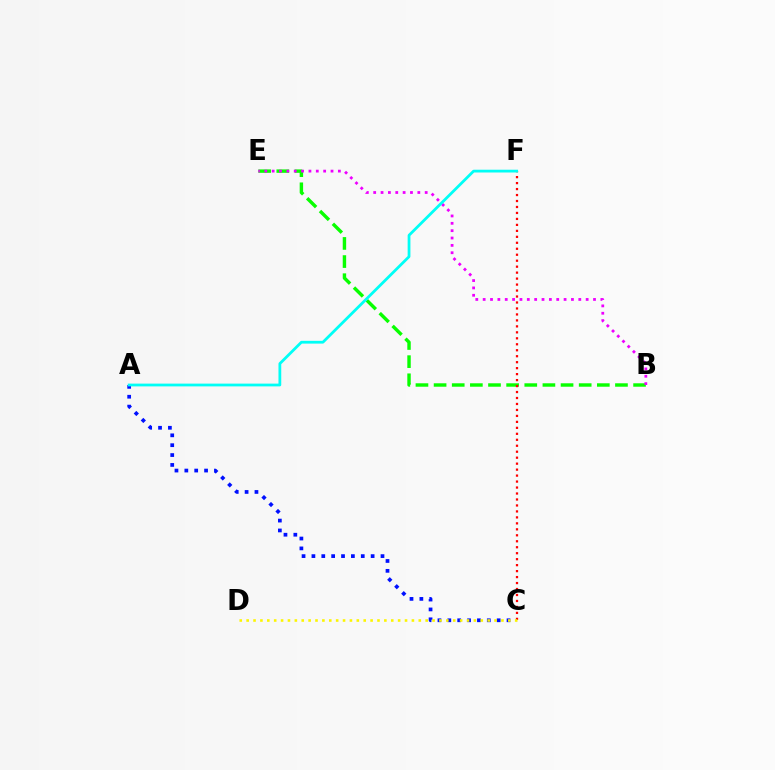{('B', 'E'): [{'color': '#08ff00', 'line_style': 'dashed', 'thickness': 2.46}, {'color': '#ee00ff', 'line_style': 'dotted', 'thickness': 2.0}], ('C', 'F'): [{'color': '#ff0000', 'line_style': 'dotted', 'thickness': 1.62}], ('A', 'C'): [{'color': '#0010ff', 'line_style': 'dotted', 'thickness': 2.68}], ('C', 'D'): [{'color': '#fcf500', 'line_style': 'dotted', 'thickness': 1.87}], ('A', 'F'): [{'color': '#00fff6', 'line_style': 'solid', 'thickness': 2.0}]}